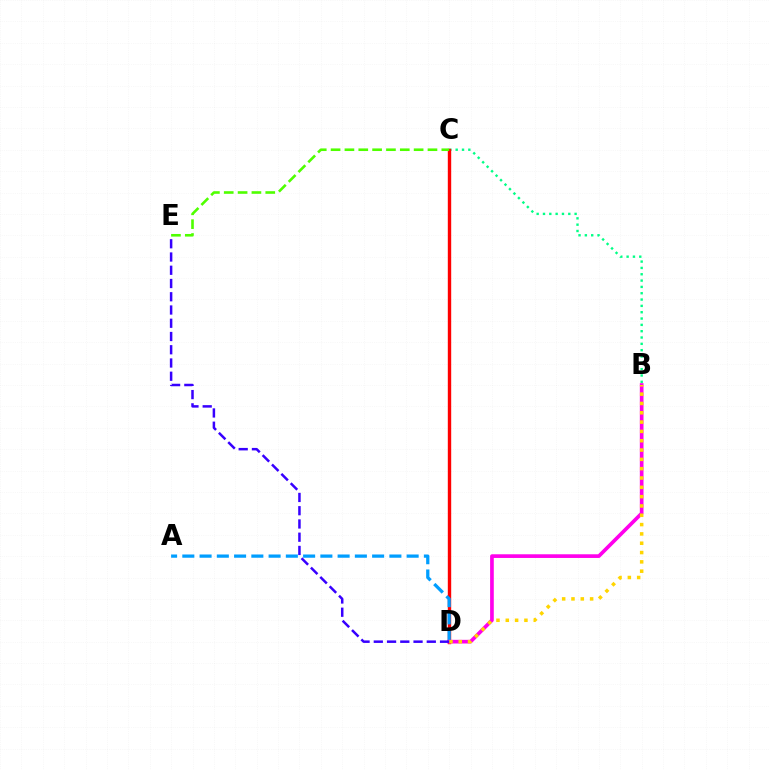{('B', 'C'): [{'color': '#00ff86', 'line_style': 'dotted', 'thickness': 1.72}], ('C', 'D'): [{'color': '#ff0000', 'line_style': 'solid', 'thickness': 2.44}], ('A', 'D'): [{'color': '#009eff', 'line_style': 'dashed', 'thickness': 2.34}], ('B', 'D'): [{'color': '#ff00ed', 'line_style': 'solid', 'thickness': 2.65}, {'color': '#ffd500', 'line_style': 'dotted', 'thickness': 2.53}], ('D', 'E'): [{'color': '#3700ff', 'line_style': 'dashed', 'thickness': 1.8}], ('C', 'E'): [{'color': '#4fff00', 'line_style': 'dashed', 'thickness': 1.88}]}